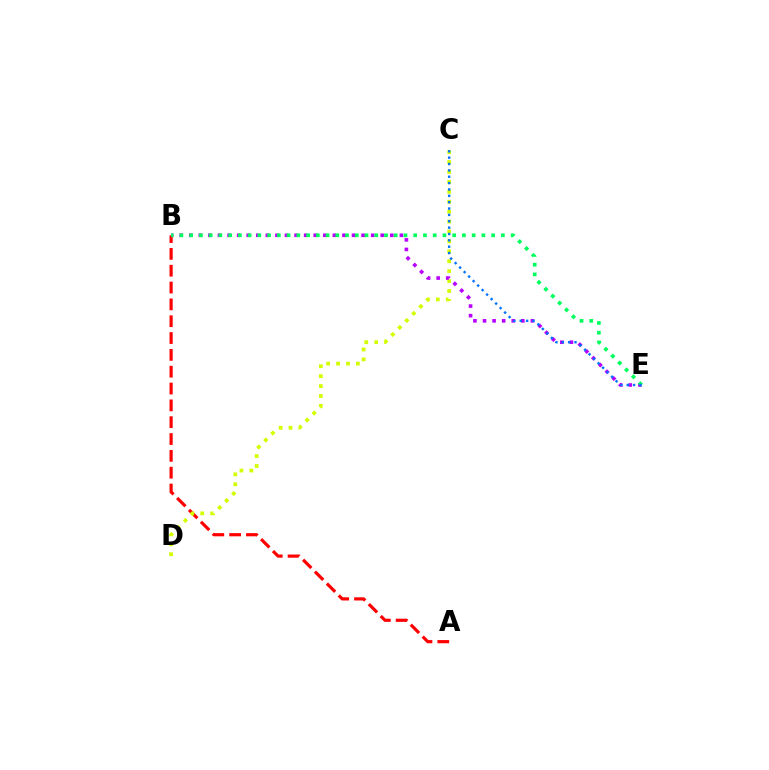{('A', 'B'): [{'color': '#ff0000', 'line_style': 'dashed', 'thickness': 2.29}], ('C', 'D'): [{'color': '#d1ff00', 'line_style': 'dotted', 'thickness': 2.69}], ('B', 'E'): [{'color': '#b900ff', 'line_style': 'dotted', 'thickness': 2.6}, {'color': '#00ff5c', 'line_style': 'dotted', 'thickness': 2.65}], ('C', 'E'): [{'color': '#0074ff', 'line_style': 'dotted', 'thickness': 1.73}]}